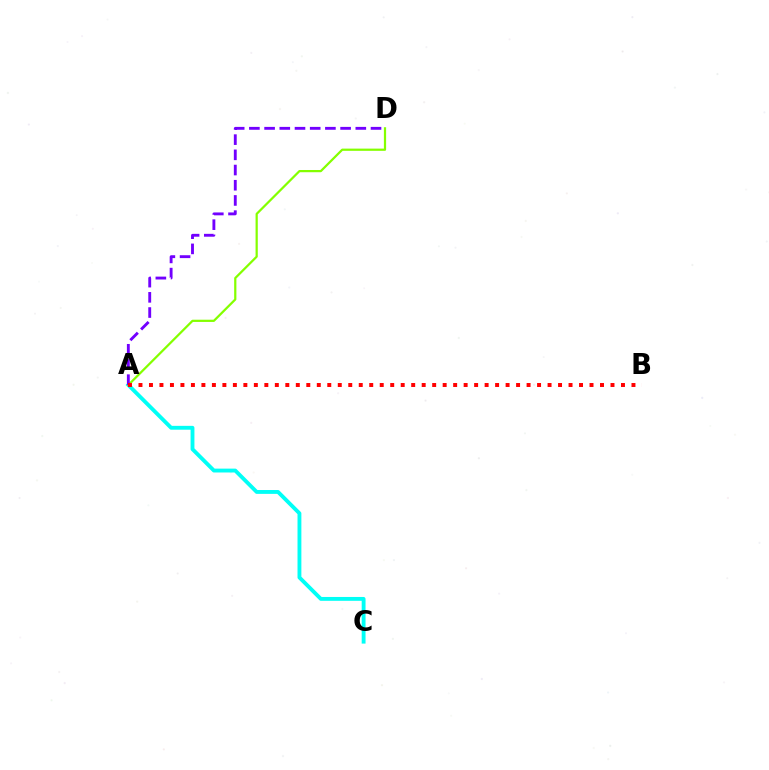{('A', 'C'): [{'color': '#00fff6', 'line_style': 'solid', 'thickness': 2.78}], ('A', 'D'): [{'color': '#84ff00', 'line_style': 'solid', 'thickness': 1.6}, {'color': '#7200ff', 'line_style': 'dashed', 'thickness': 2.07}], ('A', 'B'): [{'color': '#ff0000', 'line_style': 'dotted', 'thickness': 2.85}]}